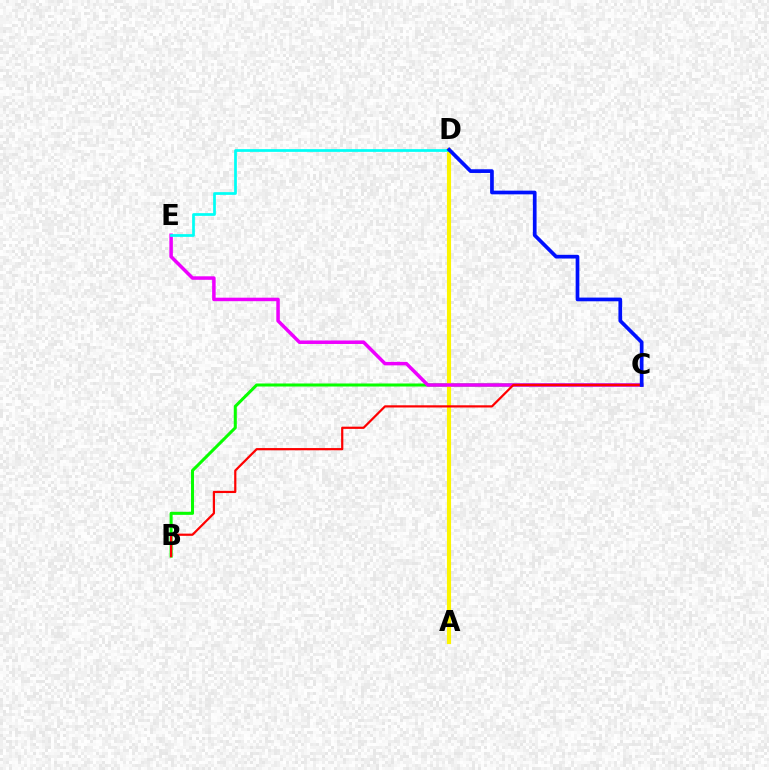{('B', 'C'): [{'color': '#08ff00', 'line_style': 'solid', 'thickness': 2.19}, {'color': '#ff0000', 'line_style': 'solid', 'thickness': 1.59}], ('A', 'D'): [{'color': '#fcf500', 'line_style': 'solid', 'thickness': 2.97}], ('C', 'E'): [{'color': '#ee00ff', 'line_style': 'solid', 'thickness': 2.52}], ('D', 'E'): [{'color': '#00fff6', 'line_style': 'solid', 'thickness': 1.96}], ('C', 'D'): [{'color': '#0010ff', 'line_style': 'solid', 'thickness': 2.66}]}